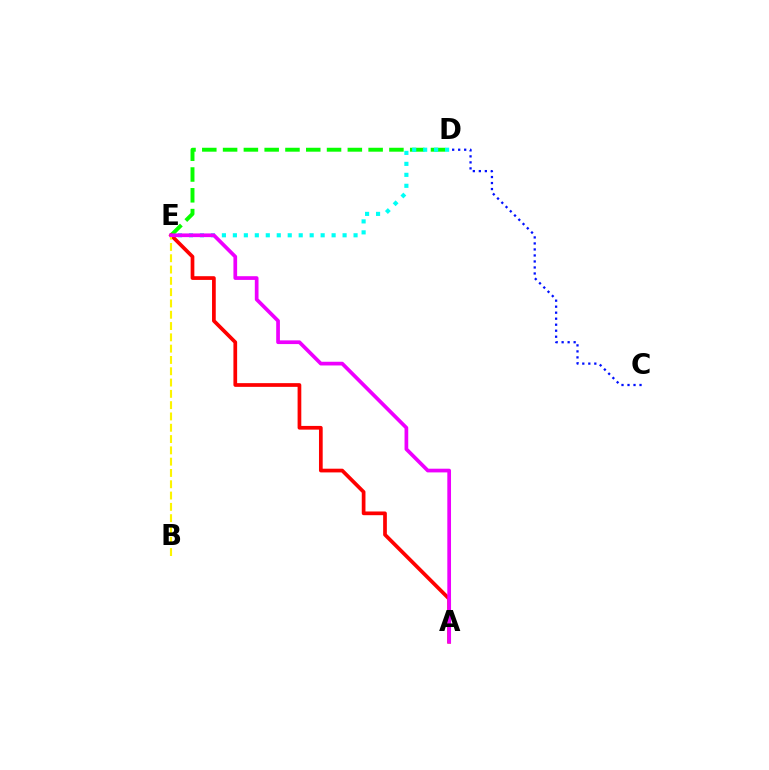{('D', 'E'): [{'color': '#08ff00', 'line_style': 'dashed', 'thickness': 2.82}, {'color': '#00fff6', 'line_style': 'dotted', 'thickness': 2.98}], ('C', 'D'): [{'color': '#0010ff', 'line_style': 'dotted', 'thickness': 1.63}], ('A', 'E'): [{'color': '#ff0000', 'line_style': 'solid', 'thickness': 2.67}, {'color': '#ee00ff', 'line_style': 'solid', 'thickness': 2.67}], ('B', 'E'): [{'color': '#fcf500', 'line_style': 'dashed', 'thickness': 1.54}]}